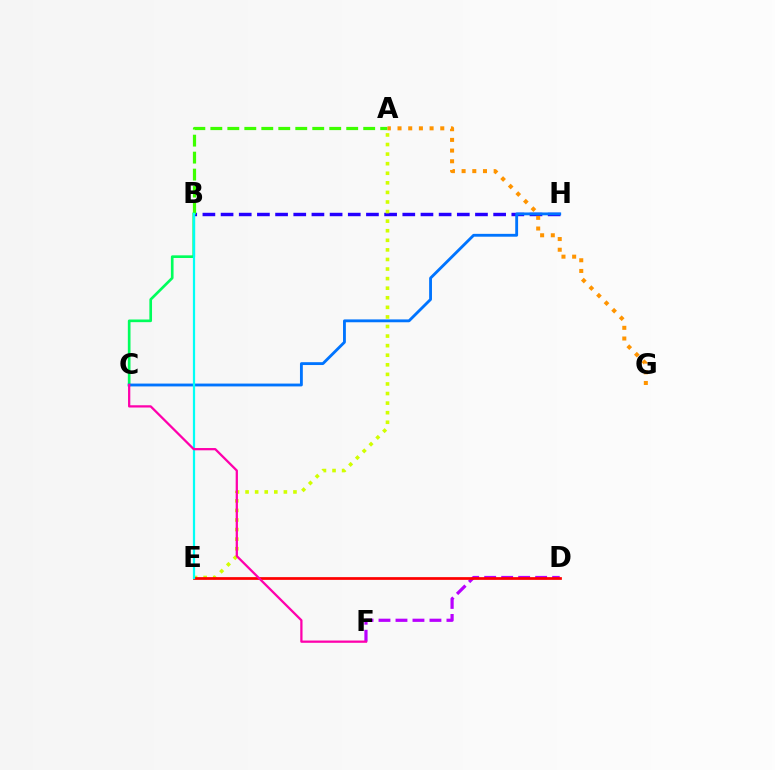{('B', 'H'): [{'color': '#2500ff', 'line_style': 'dashed', 'thickness': 2.47}], ('A', 'B'): [{'color': '#3dff00', 'line_style': 'dashed', 'thickness': 2.31}], ('A', 'G'): [{'color': '#ff9400', 'line_style': 'dotted', 'thickness': 2.9}], ('A', 'E'): [{'color': '#d1ff00', 'line_style': 'dotted', 'thickness': 2.6}], ('B', 'C'): [{'color': '#00ff5c', 'line_style': 'solid', 'thickness': 1.92}], ('C', 'H'): [{'color': '#0074ff', 'line_style': 'solid', 'thickness': 2.05}], ('D', 'F'): [{'color': '#b900ff', 'line_style': 'dashed', 'thickness': 2.31}], ('D', 'E'): [{'color': '#ff0000', 'line_style': 'solid', 'thickness': 1.97}], ('B', 'E'): [{'color': '#00fff6', 'line_style': 'solid', 'thickness': 1.6}], ('C', 'F'): [{'color': '#ff00ac', 'line_style': 'solid', 'thickness': 1.63}]}